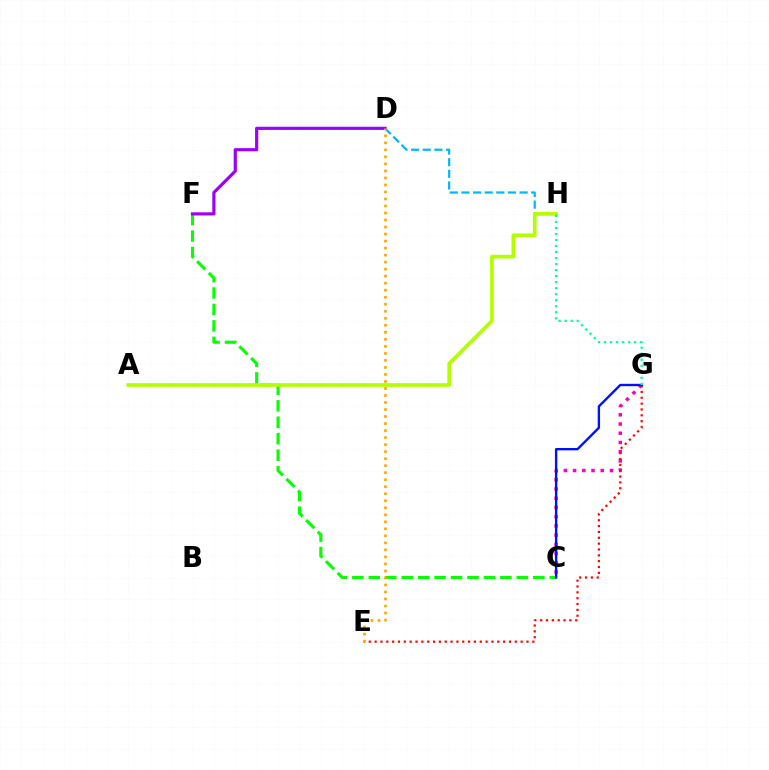{('D', 'H'): [{'color': '#00b5ff', 'line_style': 'dashed', 'thickness': 1.58}], ('C', 'F'): [{'color': '#08ff00', 'line_style': 'dashed', 'thickness': 2.23}], ('C', 'G'): [{'color': '#ff00bd', 'line_style': 'dotted', 'thickness': 2.51}, {'color': '#0010ff', 'line_style': 'solid', 'thickness': 1.71}], ('E', 'G'): [{'color': '#ff0000', 'line_style': 'dotted', 'thickness': 1.59}], ('A', 'H'): [{'color': '#b3ff00', 'line_style': 'solid', 'thickness': 2.66}], ('D', 'F'): [{'color': '#9b00ff', 'line_style': 'solid', 'thickness': 2.28}], ('G', 'H'): [{'color': '#00ff9d', 'line_style': 'dotted', 'thickness': 1.64}], ('D', 'E'): [{'color': '#ffa500', 'line_style': 'dotted', 'thickness': 1.91}]}